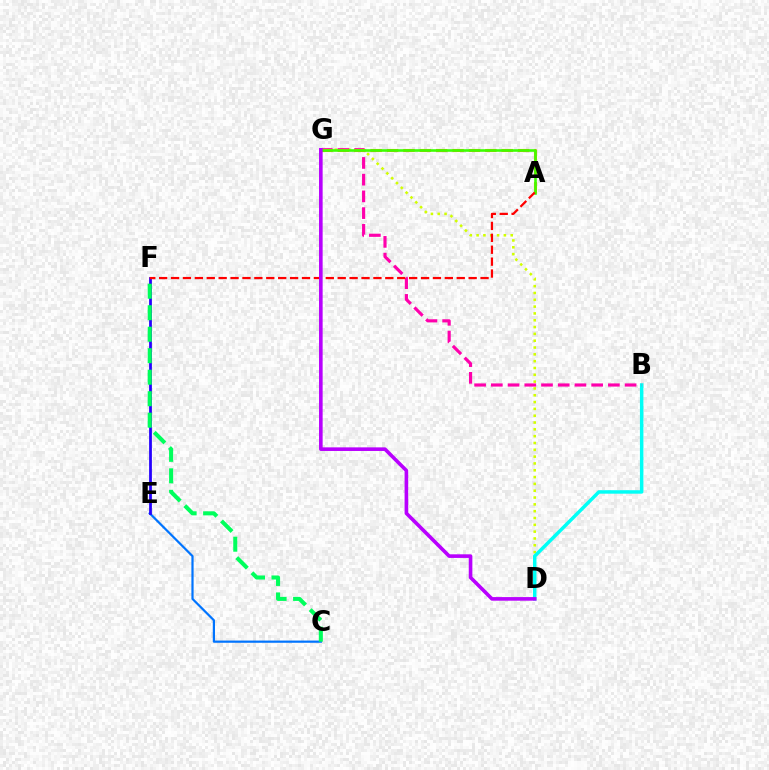{('D', 'G'): [{'color': '#d1ff00', 'line_style': 'dotted', 'thickness': 1.85}, {'color': '#b900ff', 'line_style': 'solid', 'thickness': 2.6}], ('B', 'D'): [{'color': '#00fff6', 'line_style': 'solid', 'thickness': 2.5}], ('B', 'G'): [{'color': '#ff00ac', 'line_style': 'dashed', 'thickness': 2.27}], ('A', 'G'): [{'color': '#ff9400', 'line_style': 'dashed', 'thickness': 2.23}, {'color': '#3dff00', 'line_style': 'solid', 'thickness': 1.87}], ('C', 'E'): [{'color': '#0074ff', 'line_style': 'solid', 'thickness': 1.59}], ('E', 'F'): [{'color': '#2500ff', 'line_style': 'solid', 'thickness': 1.99}], ('C', 'F'): [{'color': '#00ff5c', 'line_style': 'dashed', 'thickness': 2.92}], ('A', 'F'): [{'color': '#ff0000', 'line_style': 'dashed', 'thickness': 1.62}]}